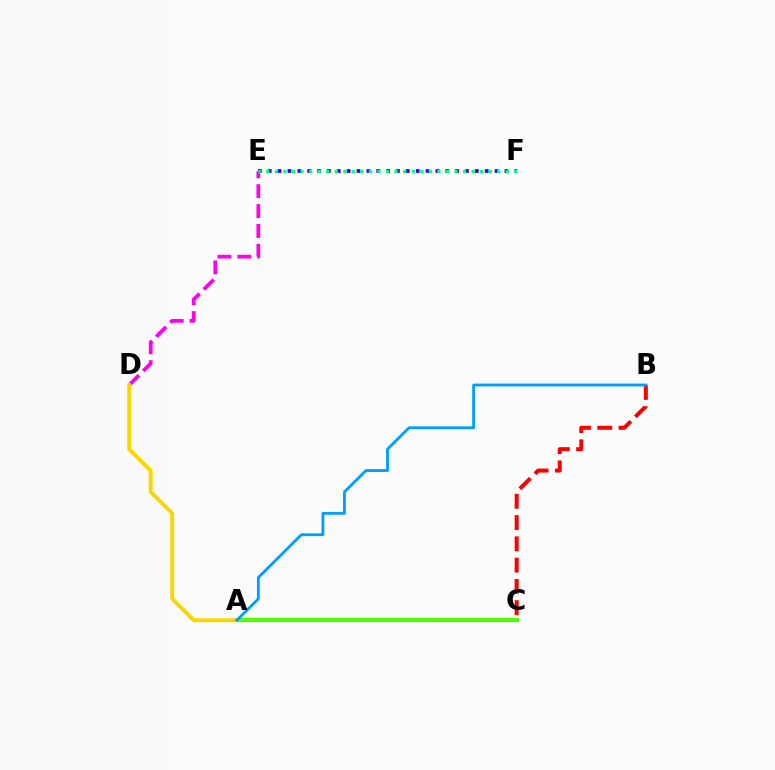{('E', 'F'): [{'color': '#3700ff', 'line_style': 'dotted', 'thickness': 2.68}, {'color': '#00ff86', 'line_style': 'dotted', 'thickness': 2.32}], ('D', 'E'): [{'color': '#ff00ed', 'line_style': 'dashed', 'thickness': 2.7}], ('A', 'C'): [{'color': '#4fff00', 'line_style': 'solid', 'thickness': 2.99}], ('B', 'C'): [{'color': '#ff0000', 'line_style': 'dashed', 'thickness': 2.89}], ('A', 'D'): [{'color': '#ffd500', 'line_style': 'solid', 'thickness': 2.8}], ('A', 'B'): [{'color': '#009eff', 'line_style': 'solid', 'thickness': 2.03}]}